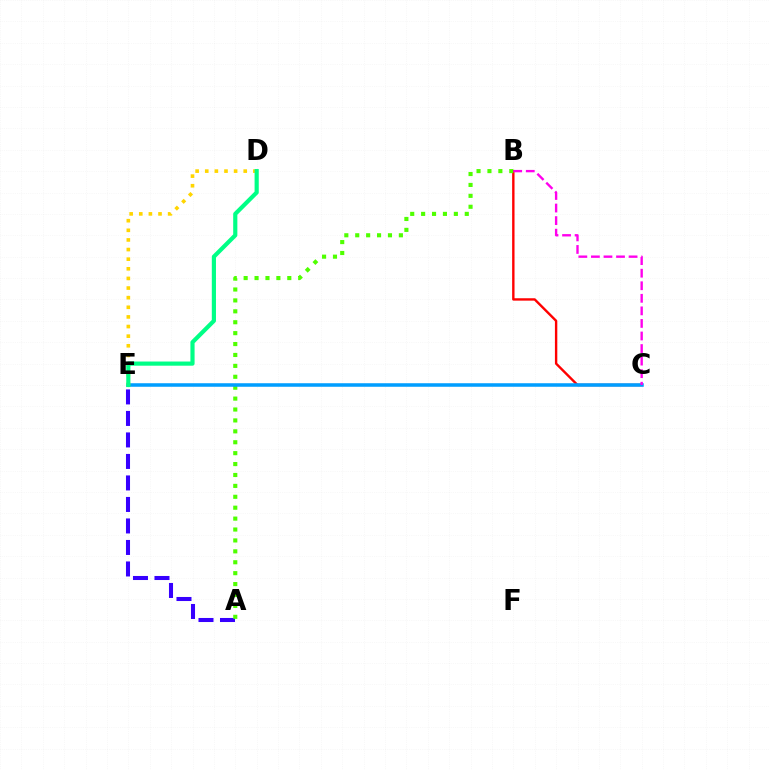{('B', 'C'): [{'color': '#ff0000', 'line_style': 'solid', 'thickness': 1.72}, {'color': '#ff00ed', 'line_style': 'dashed', 'thickness': 1.71}], ('A', 'E'): [{'color': '#3700ff', 'line_style': 'dashed', 'thickness': 2.92}], ('A', 'B'): [{'color': '#4fff00', 'line_style': 'dotted', 'thickness': 2.96}], ('C', 'E'): [{'color': '#009eff', 'line_style': 'solid', 'thickness': 2.54}], ('D', 'E'): [{'color': '#ffd500', 'line_style': 'dotted', 'thickness': 2.61}, {'color': '#00ff86', 'line_style': 'solid', 'thickness': 3.0}]}